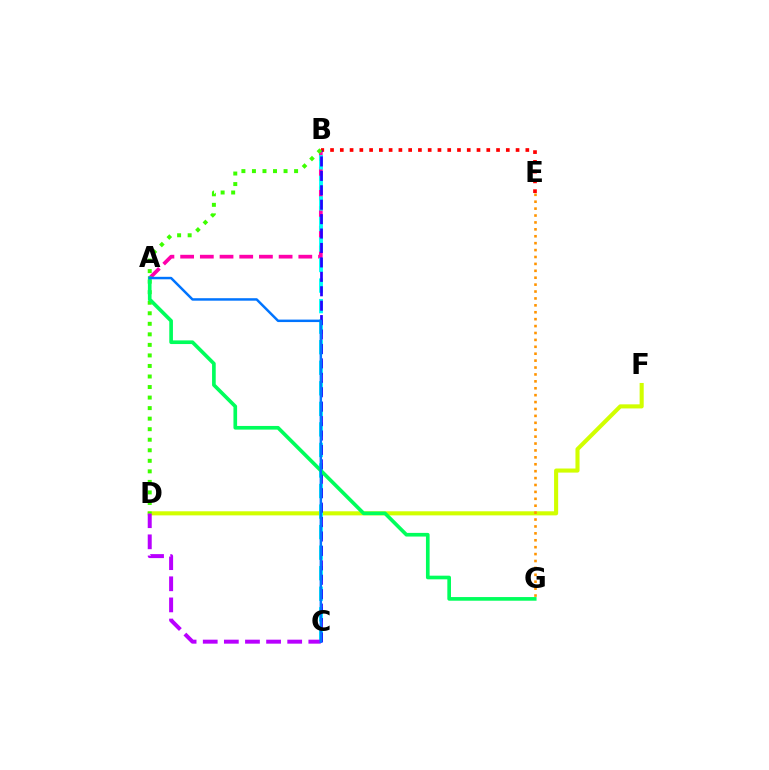{('A', 'B'): [{'color': '#ff00ac', 'line_style': 'dashed', 'thickness': 2.68}], ('D', 'F'): [{'color': '#d1ff00', 'line_style': 'solid', 'thickness': 2.94}], ('B', 'C'): [{'color': '#00fff6', 'line_style': 'dashed', 'thickness': 2.79}, {'color': '#2500ff', 'line_style': 'dashed', 'thickness': 1.96}], ('C', 'D'): [{'color': '#b900ff', 'line_style': 'dashed', 'thickness': 2.87}], ('B', 'E'): [{'color': '#ff0000', 'line_style': 'dotted', 'thickness': 2.65}], ('E', 'G'): [{'color': '#ff9400', 'line_style': 'dotted', 'thickness': 1.88}], ('B', 'D'): [{'color': '#3dff00', 'line_style': 'dotted', 'thickness': 2.86}], ('A', 'G'): [{'color': '#00ff5c', 'line_style': 'solid', 'thickness': 2.63}], ('A', 'C'): [{'color': '#0074ff', 'line_style': 'solid', 'thickness': 1.78}]}